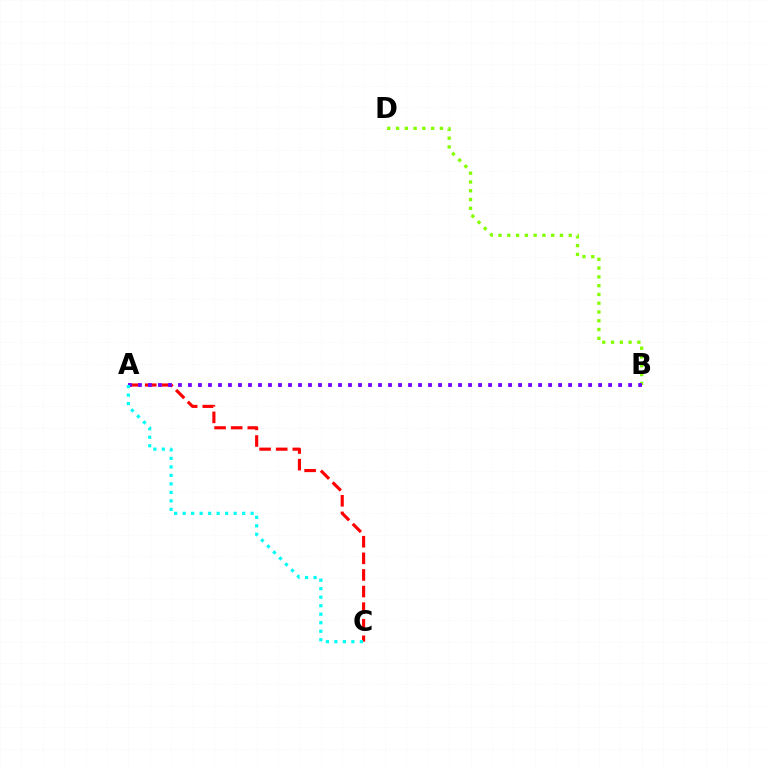{('A', 'C'): [{'color': '#ff0000', 'line_style': 'dashed', 'thickness': 2.26}, {'color': '#00fff6', 'line_style': 'dotted', 'thickness': 2.31}], ('B', 'D'): [{'color': '#84ff00', 'line_style': 'dotted', 'thickness': 2.39}], ('A', 'B'): [{'color': '#7200ff', 'line_style': 'dotted', 'thickness': 2.72}]}